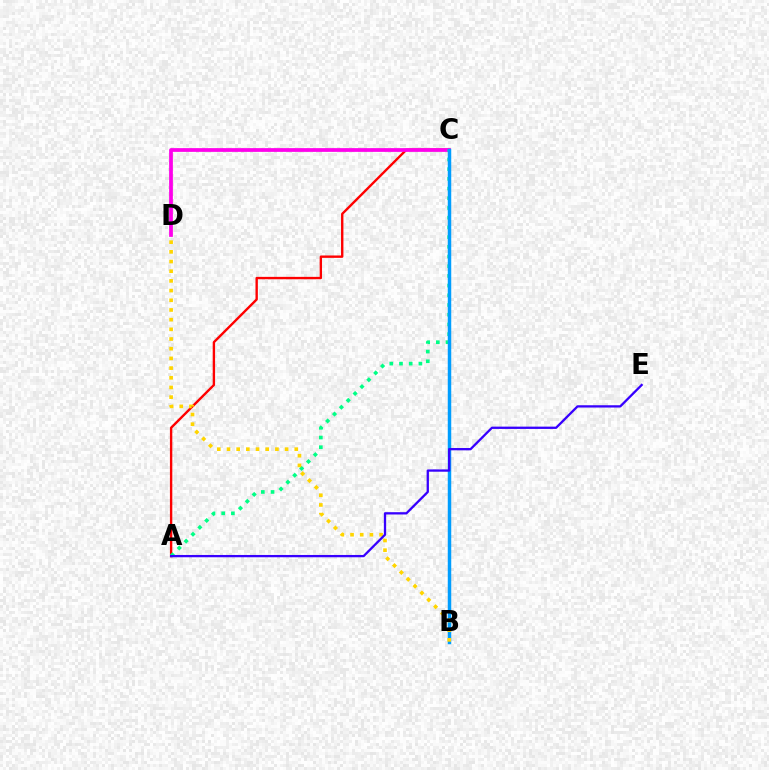{('A', 'C'): [{'color': '#ff0000', 'line_style': 'solid', 'thickness': 1.71}, {'color': '#00ff86', 'line_style': 'dotted', 'thickness': 2.64}], ('C', 'D'): [{'color': '#4fff00', 'line_style': 'dotted', 'thickness': 1.76}, {'color': '#ff00ed', 'line_style': 'solid', 'thickness': 2.69}], ('B', 'C'): [{'color': '#009eff', 'line_style': 'solid', 'thickness': 2.5}], ('B', 'D'): [{'color': '#ffd500', 'line_style': 'dotted', 'thickness': 2.63}], ('A', 'E'): [{'color': '#3700ff', 'line_style': 'solid', 'thickness': 1.65}]}